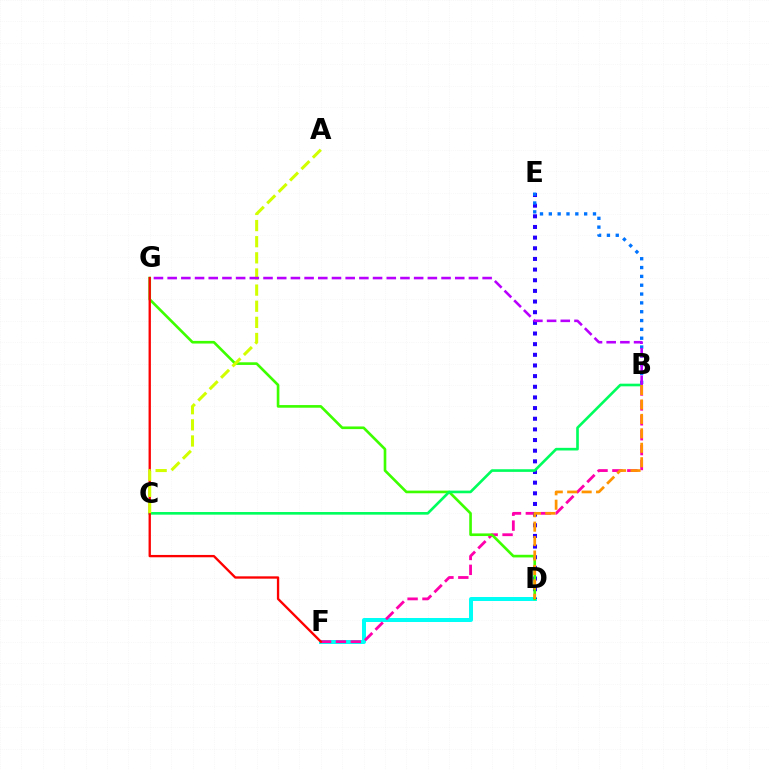{('D', 'F'): [{'color': '#00fff6', 'line_style': 'solid', 'thickness': 2.86}], ('B', 'F'): [{'color': '#ff00ac', 'line_style': 'dashed', 'thickness': 2.02}], ('D', 'E'): [{'color': '#2500ff', 'line_style': 'dotted', 'thickness': 2.89}], ('D', 'G'): [{'color': '#3dff00', 'line_style': 'solid', 'thickness': 1.9}], ('B', 'C'): [{'color': '#00ff5c', 'line_style': 'solid', 'thickness': 1.9}], ('B', 'E'): [{'color': '#0074ff', 'line_style': 'dotted', 'thickness': 2.4}], ('F', 'G'): [{'color': '#ff0000', 'line_style': 'solid', 'thickness': 1.68}], ('B', 'D'): [{'color': '#ff9400', 'line_style': 'dashed', 'thickness': 1.96}], ('A', 'C'): [{'color': '#d1ff00', 'line_style': 'dashed', 'thickness': 2.19}], ('B', 'G'): [{'color': '#b900ff', 'line_style': 'dashed', 'thickness': 1.86}]}